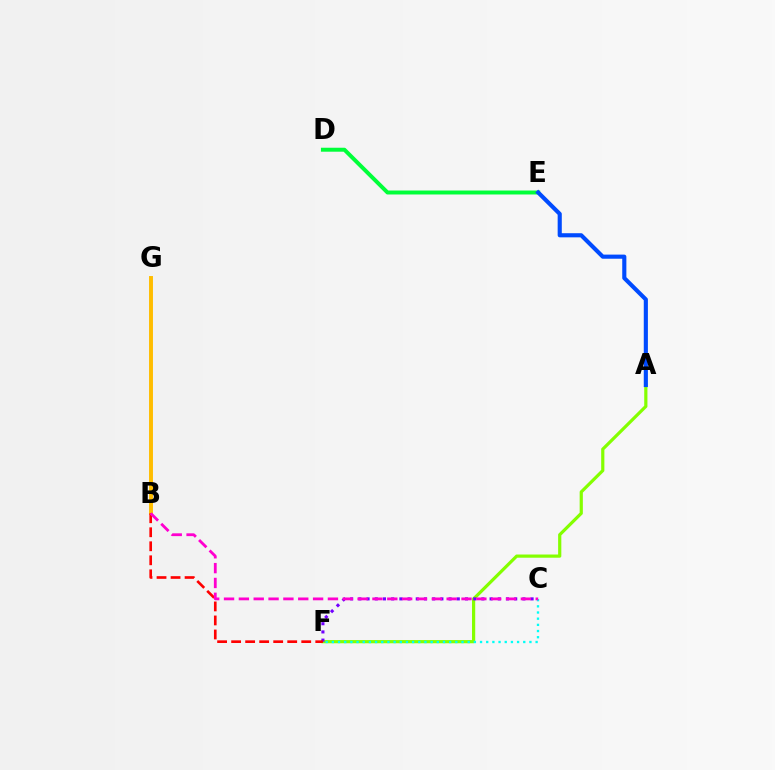{('A', 'F'): [{'color': '#84ff00', 'line_style': 'solid', 'thickness': 2.3}], ('C', 'F'): [{'color': '#00fff6', 'line_style': 'dotted', 'thickness': 1.68}, {'color': '#7200ff', 'line_style': 'dotted', 'thickness': 2.23}], ('D', 'E'): [{'color': '#00ff39', 'line_style': 'solid', 'thickness': 2.85}], ('A', 'E'): [{'color': '#004bff', 'line_style': 'solid', 'thickness': 2.97}], ('B', 'G'): [{'color': '#ffbd00', 'line_style': 'solid', 'thickness': 2.82}], ('B', 'F'): [{'color': '#ff0000', 'line_style': 'dashed', 'thickness': 1.9}], ('B', 'C'): [{'color': '#ff00cf', 'line_style': 'dashed', 'thickness': 2.02}]}